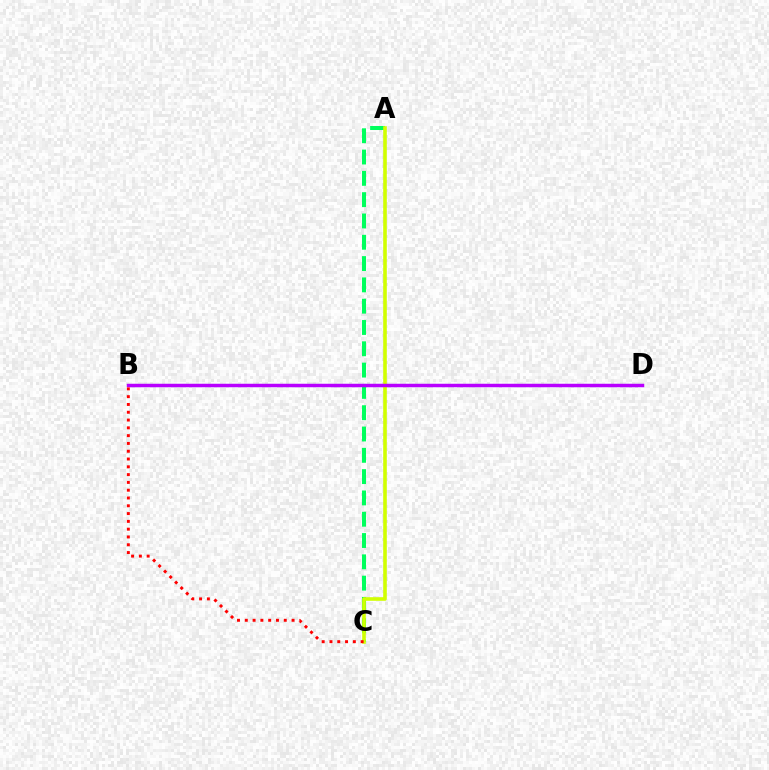{('A', 'C'): [{'color': '#00ff5c', 'line_style': 'dashed', 'thickness': 2.89}, {'color': '#d1ff00', 'line_style': 'solid', 'thickness': 2.59}], ('B', 'D'): [{'color': '#0074ff', 'line_style': 'solid', 'thickness': 2.19}, {'color': '#b900ff', 'line_style': 'solid', 'thickness': 2.48}], ('B', 'C'): [{'color': '#ff0000', 'line_style': 'dotted', 'thickness': 2.12}]}